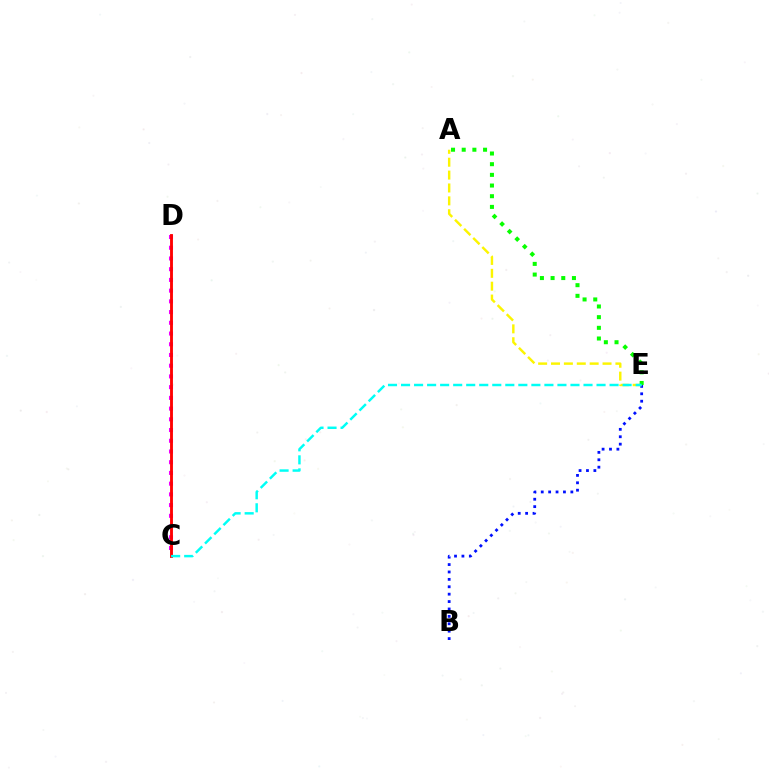{('B', 'E'): [{'color': '#0010ff', 'line_style': 'dotted', 'thickness': 2.01}], ('C', 'D'): [{'color': '#ee00ff', 'line_style': 'dotted', 'thickness': 2.91}, {'color': '#ff0000', 'line_style': 'solid', 'thickness': 2.06}], ('A', 'E'): [{'color': '#fcf500', 'line_style': 'dashed', 'thickness': 1.75}, {'color': '#08ff00', 'line_style': 'dotted', 'thickness': 2.9}], ('C', 'E'): [{'color': '#00fff6', 'line_style': 'dashed', 'thickness': 1.77}]}